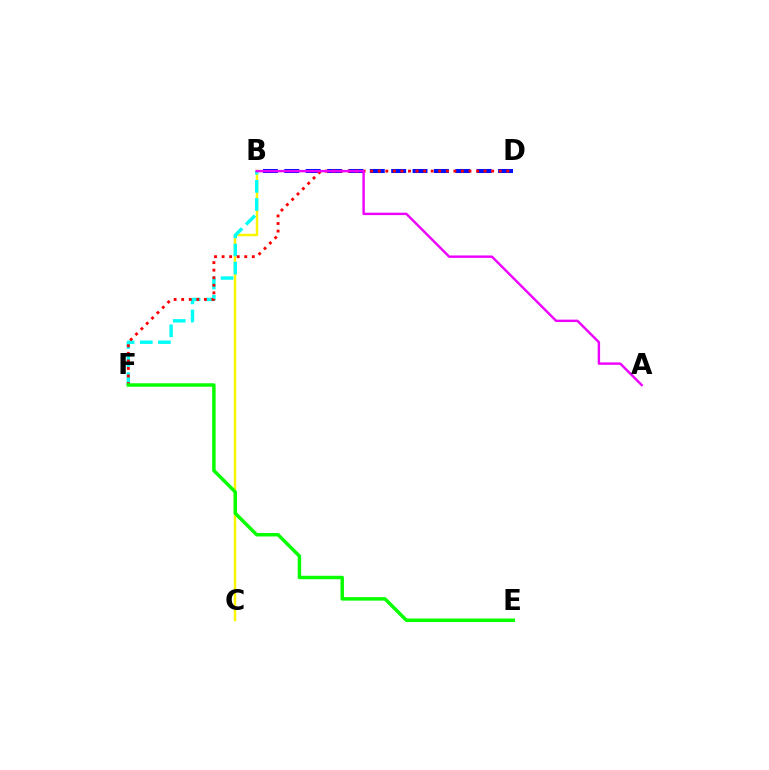{('B', 'D'): [{'color': '#0010ff', 'line_style': 'dashed', 'thickness': 2.9}], ('B', 'C'): [{'color': '#fcf500', 'line_style': 'solid', 'thickness': 1.78}], ('B', 'F'): [{'color': '#00fff6', 'line_style': 'dashed', 'thickness': 2.46}], ('D', 'F'): [{'color': '#ff0000', 'line_style': 'dotted', 'thickness': 2.05}], ('E', 'F'): [{'color': '#08ff00', 'line_style': 'solid', 'thickness': 2.5}], ('A', 'B'): [{'color': '#ee00ff', 'line_style': 'solid', 'thickness': 1.74}]}